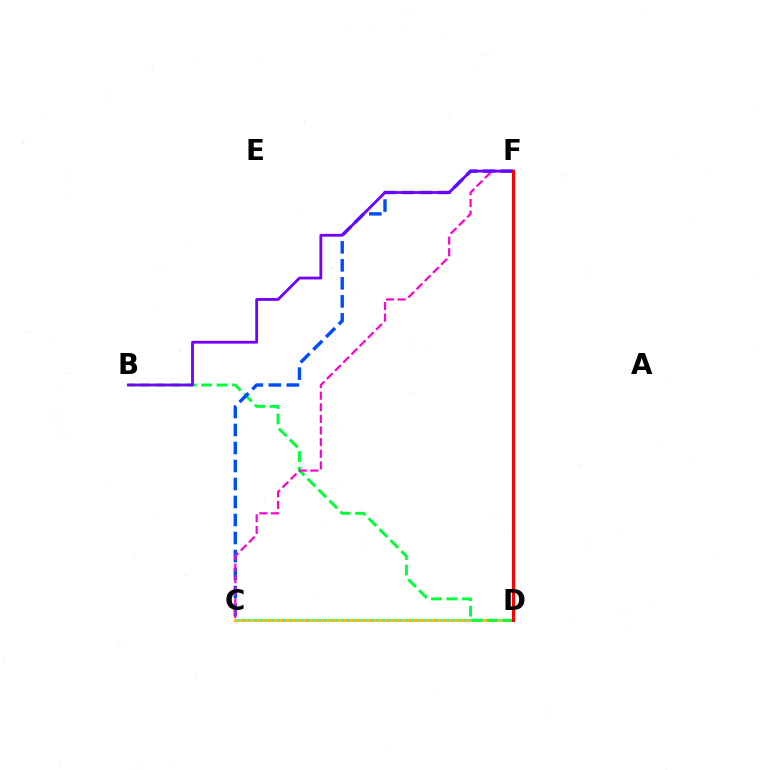{('C', 'D'): [{'color': '#ffbd00', 'line_style': 'solid', 'thickness': 2.18}, {'color': '#00fff6', 'line_style': 'dotted', 'thickness': 1.58}], ('B', 'D'): [{'color': '#00ff39', 'line_style': 'dashed', 'thickness': 2.1}], ('D', 'F'): [{'color': '#84ff00', 'line_style': 'dotted', 'thickness': 2.25}, {'color': '#ff0000', 'line_style': 'solid', 'thickness': 2.19}], ('C', 'F'): [{'color': '#004bff', 'line_style': 'dashed', 'thickness': 2.45}, {'color': '#ff00cf', 'line_style': 'dashed', 'thickness': 1.58}], ('B', 'F'): [{'color': '#7200ff', 'line_style': 'solid', 'thickness': 2.02}]}